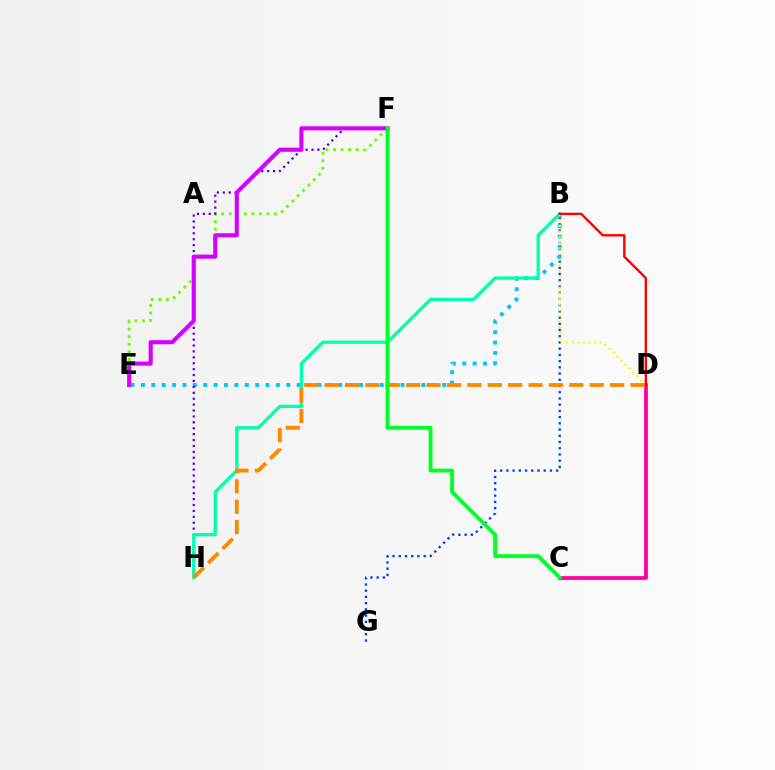{('B', 'G'): [{'color': '#003fff', 'line_style': 'dotted', 'thickness': 1.69}], ('B', 'E'): [{'color': '#00c7ff', 'line_style': 'dotted', 'thickness': 2.82}], ('C', 'D'): [{'color': '#ff00a0', 'line_style': 'solid', 'thickness': 2.71}], ('E', 'F'): [{'color': '#66ff00', 'line_style': 'dotted', 'thickness': 2.05}, {'color': '#d600ff', 'line_style': 'solid', 'thickness': 2.95}], ('F', 'H'): [{'color': '#4f00ff', 'line_style': 'dotted', 'thickness': 1.6}], ('B', 'H'): [{'color': '#00ffaf', 'line_style': 'solid', 'thickness': 2.37}], ('B', 'D'): [{'color': '#eeff00', 'line_style': 'dotted', 'thickness': 1.52}, {'color': '#ff0000', 'line_style': 'solid', 'thickness': 1.71}], ('D', 'H'): [{'color': '#ff8800', 'line_style': 'dashed', 'thickness': 2.77}], ('C', 'F'): [{'color': '#00ff27', 'line_style': 'solid', 'thickness': 2.77}]}